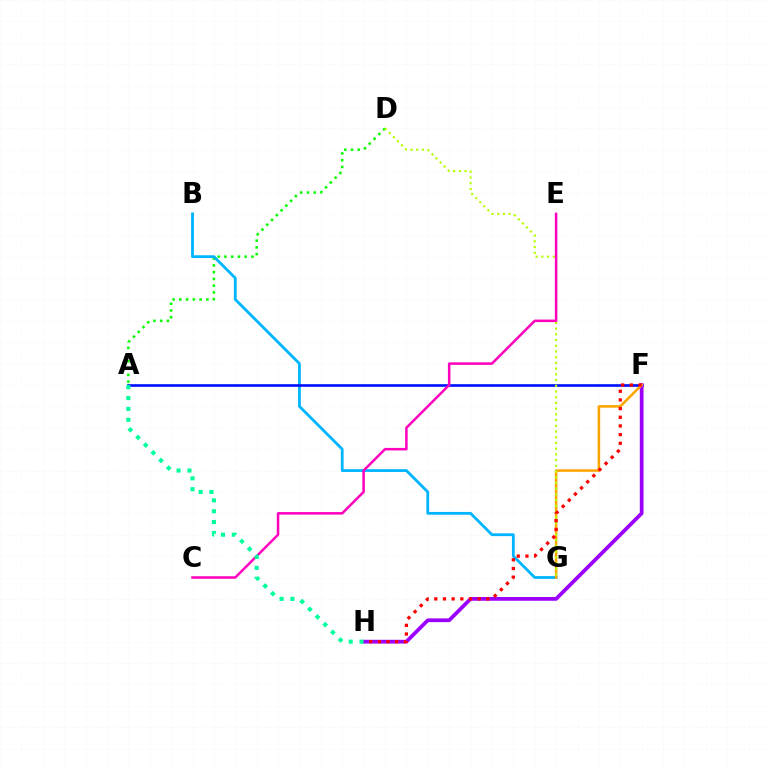{('A', 'D'): [{'color': '#08ff00', 'line_style': 'dotted', 'thickness': 1.84}], ('B', 'G'): [{'color': '#00b5ff', 'line_style': 'solid', 'thickness': 2.02}], ('A', 'F'): [{'color': '#0010ff', 'line_style': 'solid', 'thickness': 1.9}], ('F', 'H'): [{'color': '#9b00ff', 'line_style': 'solid', 'thickness': 2.7}, {'color': '#ff0000', 'line_style': 'dotted', 'thickness': 2.36}], ('F', 'G'): [{'color': '#ffa500', 'line_style': 'solid', 'thickness': 1.84}], ('D', 'G'): [{'color': '#b3ff00', 'line_style': 'dotted', 'thickness': 1.55}], ('C', 'E'): [{'color': '#ff00bd', 'line_style': 'solid', 'thickness': 1.81}], ('A', 'H'): [{'color': '#00ff9d', 'line_style': 'dotted', 'thickness': 2.95}]}